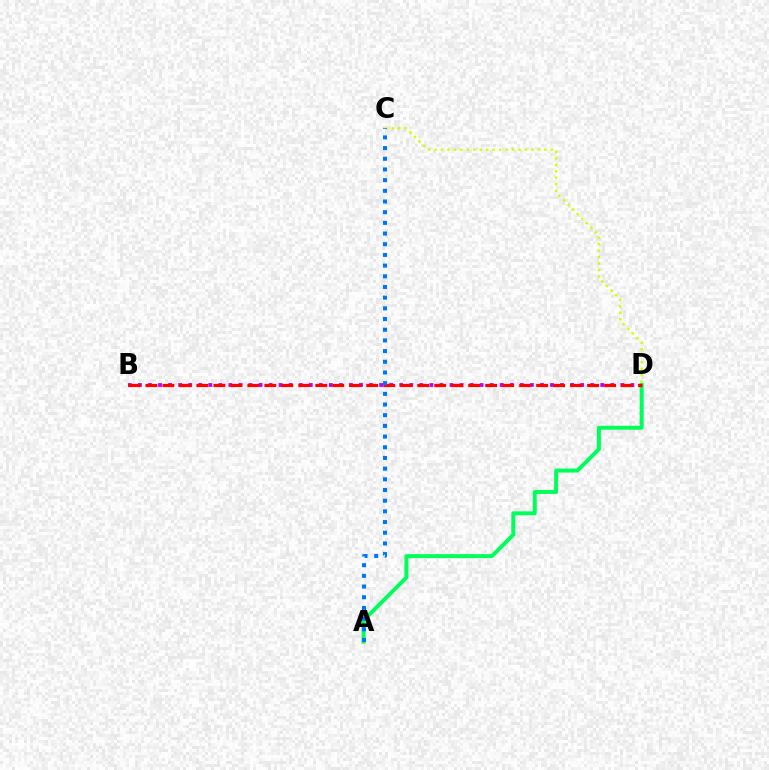{('B', 'D'): [{'color': '#b900ff', 'line_style': 'dotted', 'thickness': 2.73}, {'color': '#ff0000', 'line_style': 'dashed', 'thickness': 2.31}], ('A', 'D'): [{'color': '#00ff5c', 'line_style': 'solid', 'thickness': 2.88}], ('C', 'D'): [{'color': '#d1ff00', 'line_style': 'dotted', 'thickness': 1.76}], ('A', 'C'): [{'color': '#0074ff', 'line_style': 'dotted', 'thickness': 2.9}]}